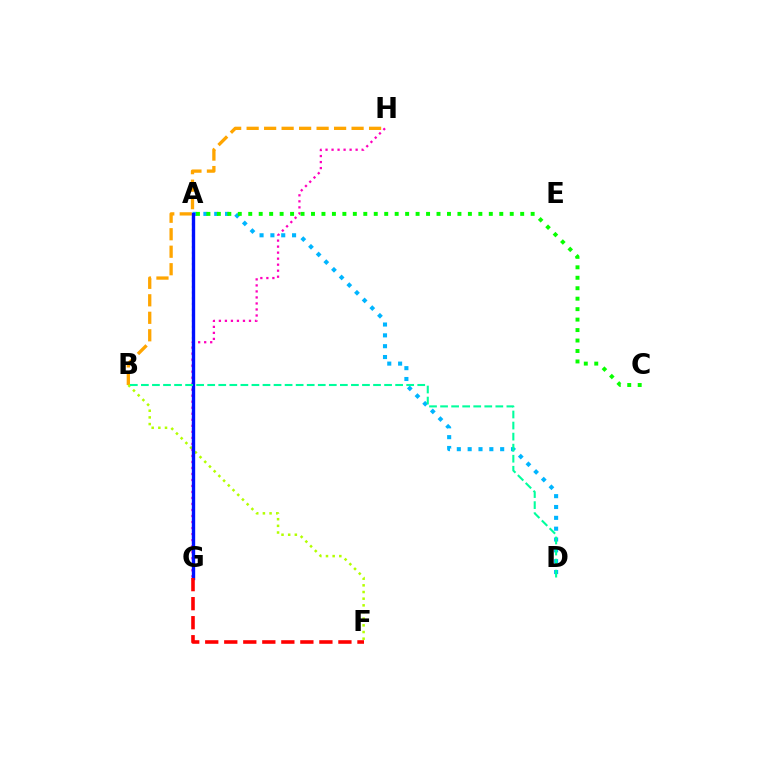{('A', 'D'): [{'color': '#00b5ff', 'line_style': 'dotted', 'thickness': 2.94}], ('B', 'H'): [{'color': '#ffa500', 'line_style': 'dashed', 'thickness': 2.38}], ('A', 'G'): [{'color': '#9b00ff', 'line_style': 'dotted', 'thickness': 1.55}, {'color': '#0010ff', 'line_style': 'solid', 'thickness': 2.42}], ('B', 'F'): [{'color': '#b3ff00', 'line_style': 'dotted', 'thickness': 1.81}], ('G', 'H'): [{'color': '#ff00bd', 'line_style': 'dotted', 'thickness': 1.63}], ('A', 'C'): [{'color': '#08ff00', 'line_style': 'dotted', 'thickness': 2.84}], ('F', 'G'): [{'color': '#ff0000', 'line_style': 'dashed', 'thickness': 2.58}], ('B', 'D'): [{'color': '#00ff9d', 'line_style': 'dashed', 'thickness': 1.5}]}